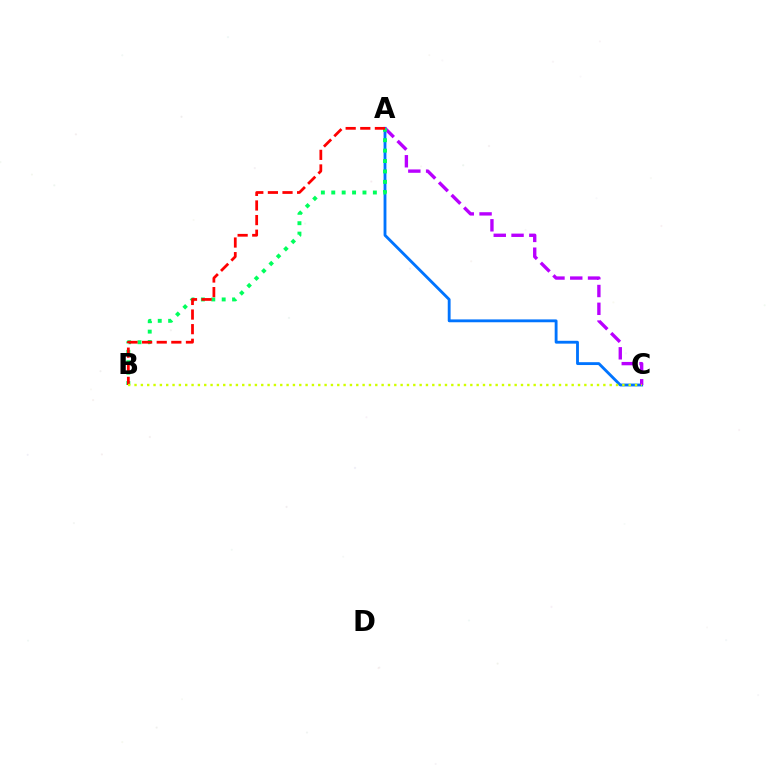{('A', 'C'): [{'color': '#0074ff', 'line_style': 'solid', 'thickness': 2.05}, {'color': '#b900ff', 'line_style': 'dashed', 'thickness': 2.42}], ('A', 'B'): [{'color': '#00ff5c', 'line_style': 'dotted', 'thickness': 2.83}, {'color': '#ff0000', 'line_style': 'dashed', 'thickness': 1.98}], ('B', 'C'): [{'color': '#d1ff00', 'line_style': 'dotted', 'thickness': 1.72}]}